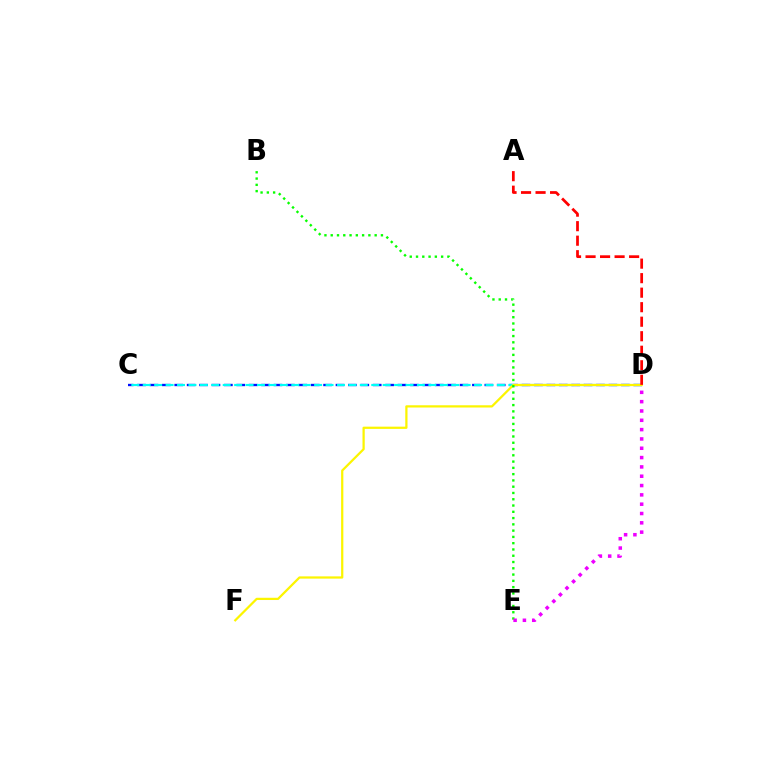{('C', 'D'): [{'color': '#0010ff', 'line_style': 'dashed', 'thickness': 1.68}, {'color': '#00fff6', 'line_style': 'dashed', 'thickness': 1.55}], ('D', 'F'): [{'color': '#fcf500', 'line_style': 'solid', 'thickness': 1.61}], ('B', 'E'): [{'color': '#08ff00', 'line_style': 'dotted', 'thickness': 1.71}], ('D', 'E'): [{'color': '#ee00ff', 'line_style': 'dotted', 'thickness': 2.53}], ('A', 'D'): [{'color': '#ff0000', 'line_style': 'dashed', 'thickness': 1.97}]}